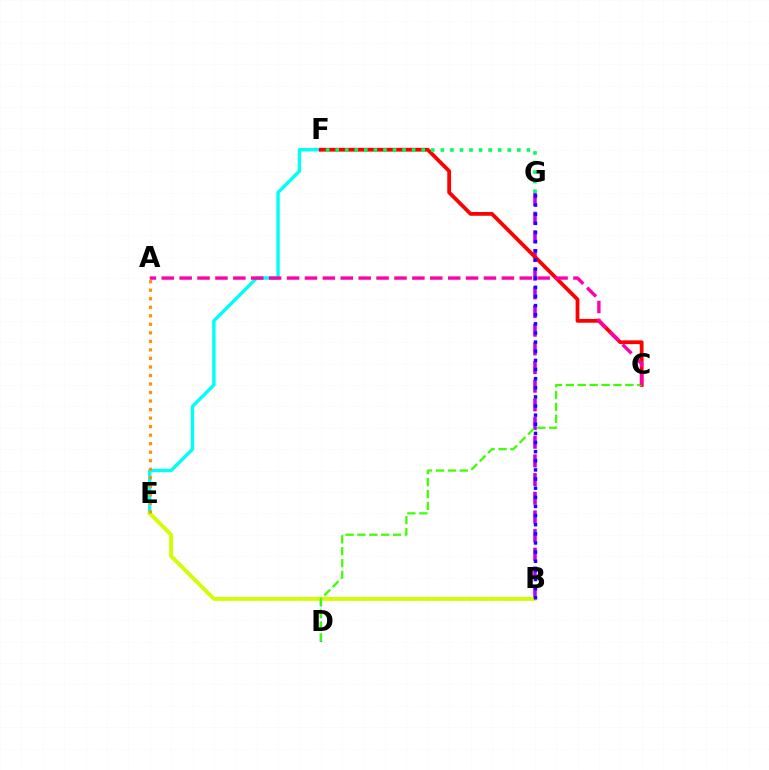{('E', 'F'): [{'color': '#00fff6', 'line_style': 'solid', 'thickness': 2.45}], ('B', 'G'): [{'color': '#b900ff', 'line_style': 'dashed', 'thickness': 2.54}, {'color': '#2500ff', 'line_style': 'dotted', 'thickness': 2.48}], ('C', 'F'): [{'color': '#ff0000', 'line_style': 'solid', 'thickness': 2.72}], ('F', 'G'): [{'color': '#00ff5c', 'line_style': 'dotted', 'thickness': 2.6}], ('B', 'D'): [{'color': '#0074ff', 'line_style': 'dashed', 'thickness': 1.62}], ('B', 'E'): [{'color': '#d1ff00', 'line_style': 'solid', 'thickness': 2.8}], ('C', 'D'): [{'color': '#3dff00', 'line_style': 'dashed', 'thickness': 1.62}], ('A', 'E'): [{'color': '#ff9400', 'line_style': 'dotted', 'thickness': 2.32}], ('A', 'C'): [{'color': '#ff00ac', 'line_style': 'dashed', 'thickness': 2.43}]}